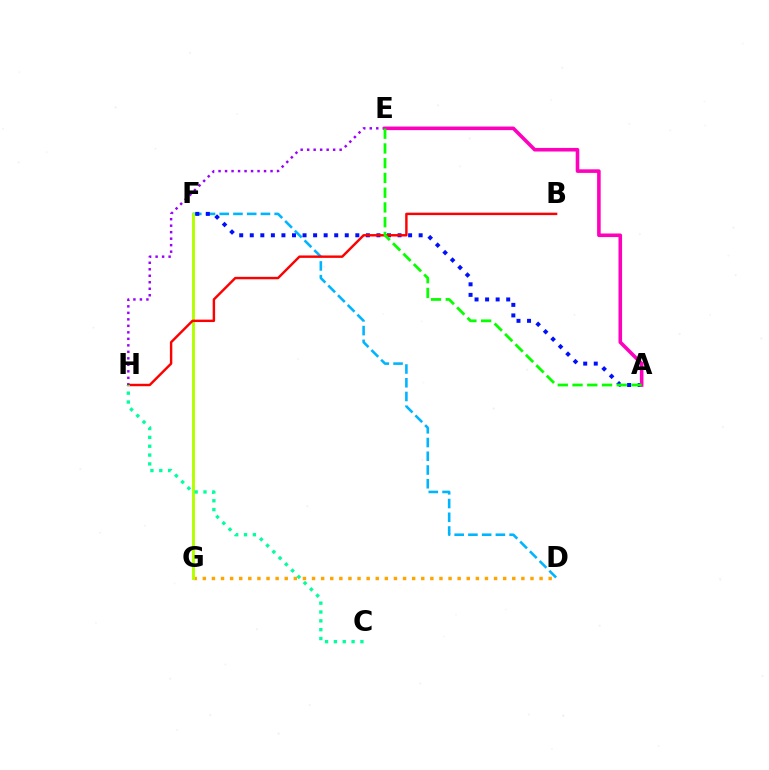{('D', 'G'): [{'color': '#ffa500', 'line_style': 'dotted', 'thickness': 2.47}], ('D', 'F'): [{'color': '#00b5ff', 'line_style': 'dashed', 'thickness': 1.87}], ('E', 'H'): [{'color': '#9b00ff', 'line_style': 'dotted', 'thickness': 1.77}], ('A', 'F'): [{'color': '#0010ff', 'line_style': 'dotted', 'thickness': 2.87}], ('F', 'G'): [{'color': '#b3ff00', 'line_style': 'solid', 'thickness': 2.1}], ('B', 'H'): [{'color': '#ff0000', 'line_style': 'solid', 'thickness': 1.75}], ('C', 'H'): [{'color': '#00ff9d', 'line_style': 'dotted', 'thickness': 2.4}], ('A', 'E'): [{'color': '#ff00bd', 'line_style': 'solid', 'thickness': 2.58}, {'color': '#08ff00', 'line_style': 'dashed', 'thickness': 2.0}]}